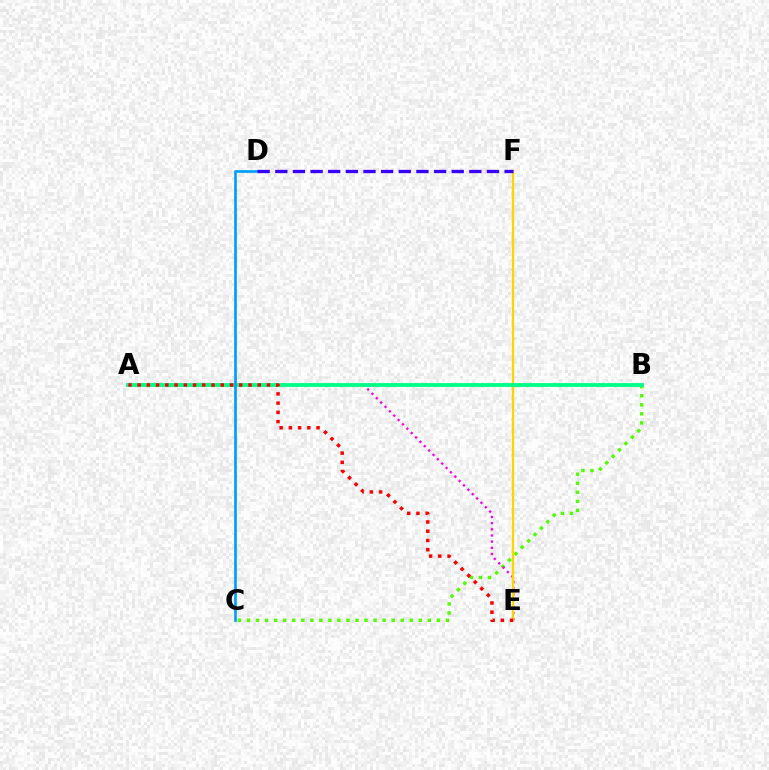{('B', 'C'): [{'color': '#4fff00', 'line_style': 'dotted', 'thickness': 2.46}], ('A', 'E'): [{'color': '#ff00ed', 'line_style': 'dotted', 'thickness': 1.68}, {'color': '#ff0000', 'line_style': 'dotted', 'thickness': 2.51}], ('E', 'F'): [{'color': '#ffd500', 'line_style': 'solid', 'thickness': 1.66}], ('A', 'B'): [{'color': '#00ff86', 'line_style': 'solid', 'thickness': 2.77}], ('C', 'D'): [{'color': '#009eff', 'line_style': 'solid', 'thickness': 1.93}], ('D', 'F'): [{'color': '#3700ff', 'line_style': 'dashed', 'thickness': 2.4}]}